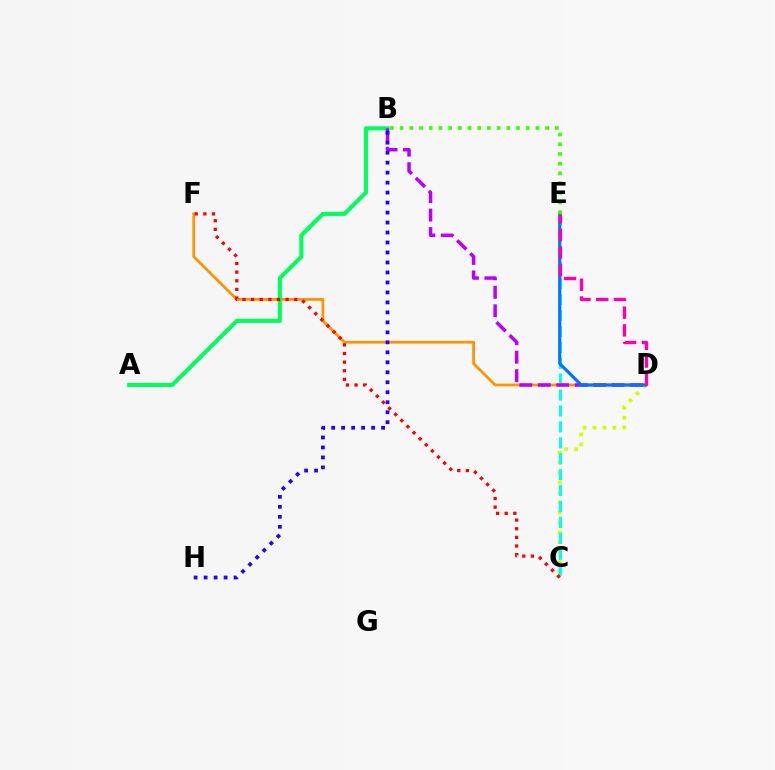{('D', 'F'): [{'color': '#ff9400', 'line_style': 'solid', 'thickness': 1.99}], ('C', 'D'): [{'color': '#d1ff00', 'line_style': 'dotted', 'thickness': 2.7}], ('C', 'E'): [{'color': '#00fff6', 'line_style': 'dashed', 'thickness': 2.16}], ('A', 'B'): [{'color': '#00ff5c', 'line_style': 'solid', 'thickness': 2.94}], ('B', 'D'): [{'color': '#b900ff', 'line_style': 'dashed', 'thickness': 2.51}], ('B', 'H'): [{'color': '#2500ff', 'line_style': 'dotted', 'thickness': 2.71}], ('D', 'E'): [{'color': '#0074ff', 'line_style': 'solid', 'thickness': 2.27}, {'color': '#ff00ac', 'line_style': 'dashed', 'thickness': 2.41}], ('B', 'E'): [{'color': '#3dff00', 'line_style': 'dotted', 'thickness': 2.64}], ('C', 'F'): [{'color': '#ff0000', 'line_style': 'dotted', 'thickness': 2.34}]}